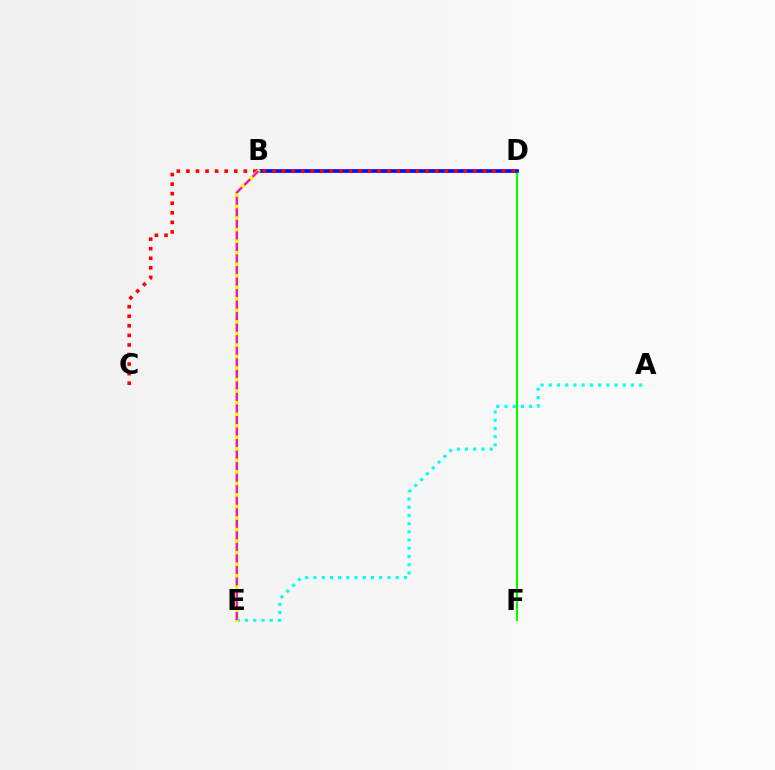{('D', 'F'): [{'color': '#08ff00', 'line_style': 'solid', 'thickness': 1.58}], ('B', 'D'): [{'color': '#0010ff', 'line_style': 'solid', 'thickness': 2.69}], ('A', 'E'): [{'color': '#00fff6', 'line_style': 'dotted', 'thickness': 2.23}], ('C', 'D'): [{'color': '#ff0000', 'line_style': 'dotted', 'thickness': 2.6}], ('B', 'E'): [{'color': '#fcf500', 'line_style': 'solid', 'thickness': 2.54}, {'color': '#ee00ff', 'line_style': 'dashed', 'thickness': 1.57}]}